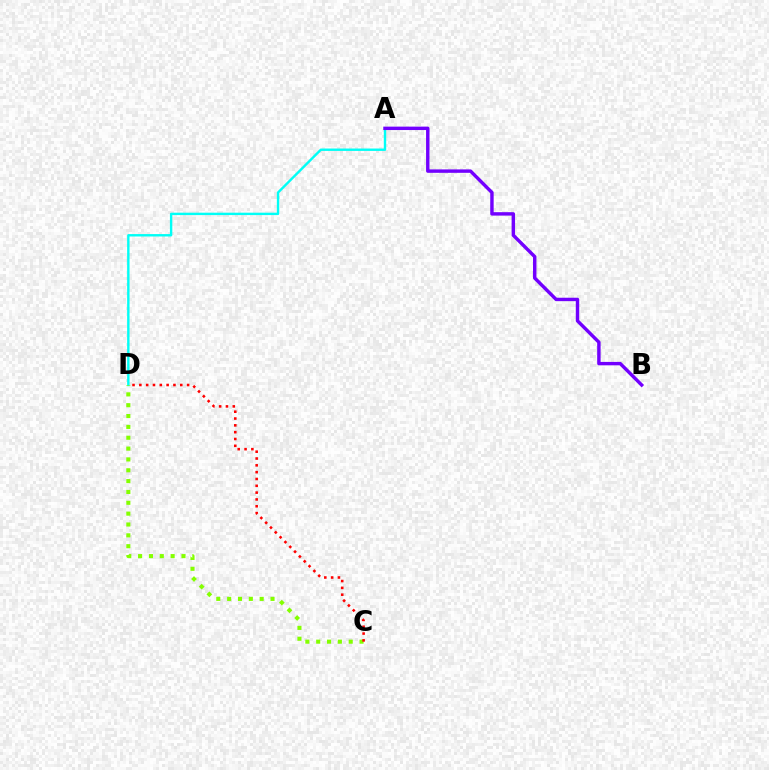{('A', 'D'): [{'color': '#00fff6', 'line_style': 'solid', 'thickness': 1.73}], ('C', 'D'): [{'color': '#84ff00', 'line_style': 'dotted', 'thickness': 2.95}, {'color': '#ff0000', 'line_style': 'dotted', 'thickness': 1.85}], ('A', 'B'): [{'color': '#7200ff', 'line_style': 'solid', 'thickness': 2.46}]}